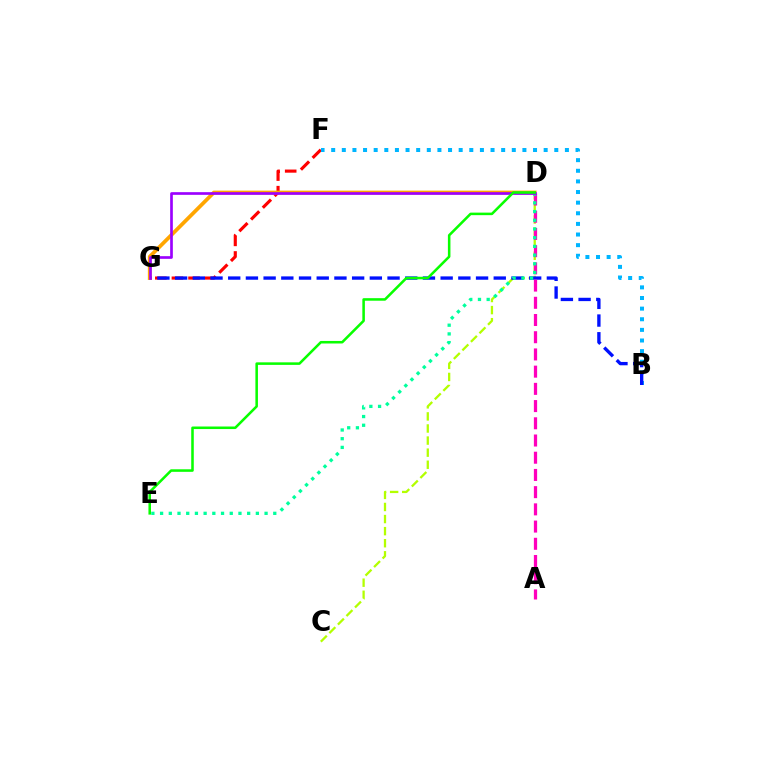{('F', 'G'): [{'color': '#ff0000', 'line_style': 'dashed', 'thickness': 2.26}], ('C', 'D'): [{'color': '#b3ff00', 'line_style': 'dashed', 'thickness': 1.64}], ('B', 'F'): [{'color': '#00b5ff', 'line_style': 'dotted', 'thickness': 2.89}], ('B', 'G'): [{'color': '#0010ff', 'line_style': 'dashed', 'thickness': 2.4}], ('A', 'D'): [{'color': '#ff00bd', 'line_style': 'dashed', 'thickness': 2.34}], ('D', 'G'): [{'color': '#ffa500', 'line_style': 'solid', 'thickness': 2.7}, {'color': '#9b00ff', 'line_style': 'solid', 'thickness': 1.92}], ('D', 'E'): [{'color': '#00ff9d', 'line_style': 'dotted', 'thickness': 2.37}, {'color': '#08ff00', 'line_style': 'solid', 'thickness': 1.83}]}